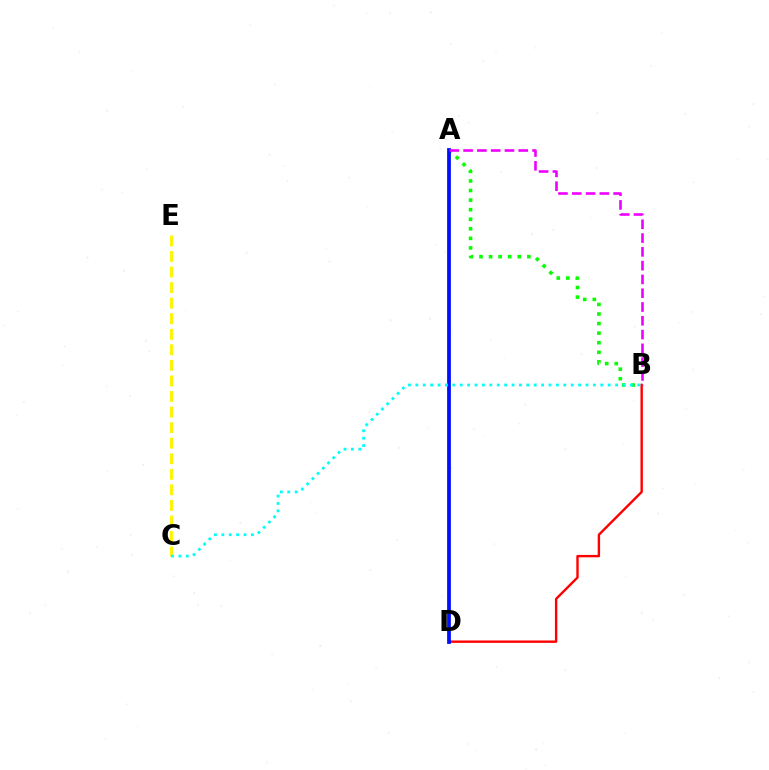{('A', 'B'): [{'color': '#08ff00', 'line_style': 'dotted', 'thickness': 2.6}, {'color': '#ee00ff', 'line_style': 'dashed', 'thickness': 1.87}], ('C', 'E'): [{'color': '#fcf500', 'line_style': 'dashed', 'thickness': 2.11}], ('B', 'D'): [{'color': '#ff0000', 'line_style': 'solid', 'thickness': 1.73}], ('A', 'D'): [{'color': '#0010ff', 'line_style': 'solid', 'thickness': 2.72}], ('B', 'C'): [{'color': '#00fff6', 'line_style': 'dotted', 'thickness': 2.01}]}